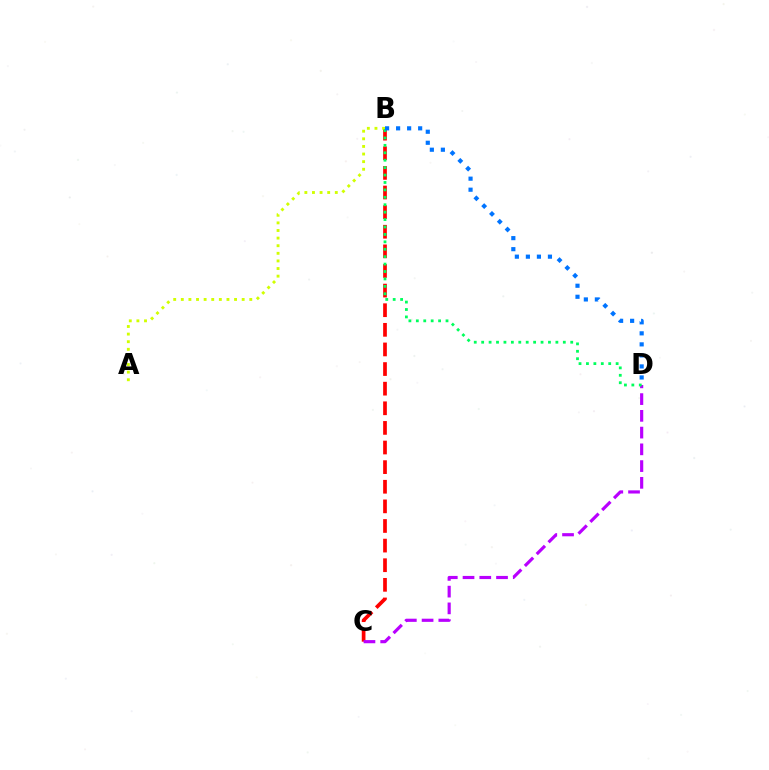{('B', 'C'): [{'color': '#ff0000', 'line_style': 'dashed', 'thickness': 2.66}], ('A', 'B'): [{'color': '#d1ff00', 'line_style': 'dotted', 'thickness': 2.07}], ('C', 'D'): [{'color': '#b900ff', 'line_style': 'dashed', 'thickness': 2.27}], ('B', 'D'): [{'color': '#00ff5c', 'line_style': 'dotted', 'thickness': 2.02}, {'color': '#0074ff', 'line_style': 'dotted', 'thickness': 3.0}]}